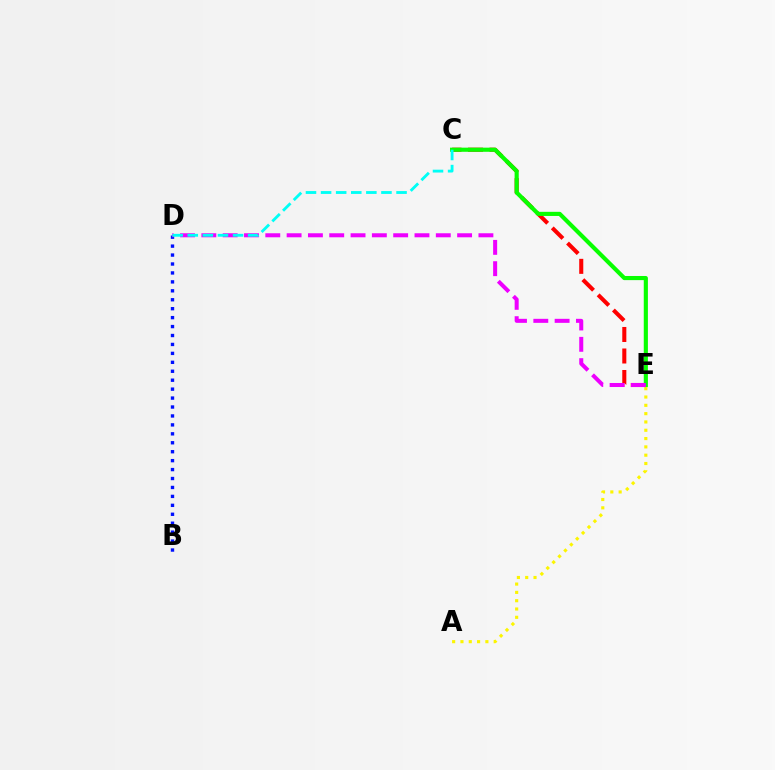{('A', 'E'): [{'color': '#fcf500', 'line_style': 'dotted', 'thickness': 2.26}], ('C', 'E'): [{'color': '#ff0000', 'line_style': 'dashed', 'thickness': 2.92}, {'color': '#08ff00', 'line_style': 'solid', 'thickness': 2.98}], ('B', 'D'): [{'color': '#0010ff', 'line_style': 'dotted', 'thickness': 2.43}], ('D', 'E'): [{'color': '#ee00ff', 'line_style': 'dashed', 'thickness': 2.9}], ('C', 'D'): [{'color': '#00fff6', 'line_style': 'dashed', 'thickness': 2.05}]}